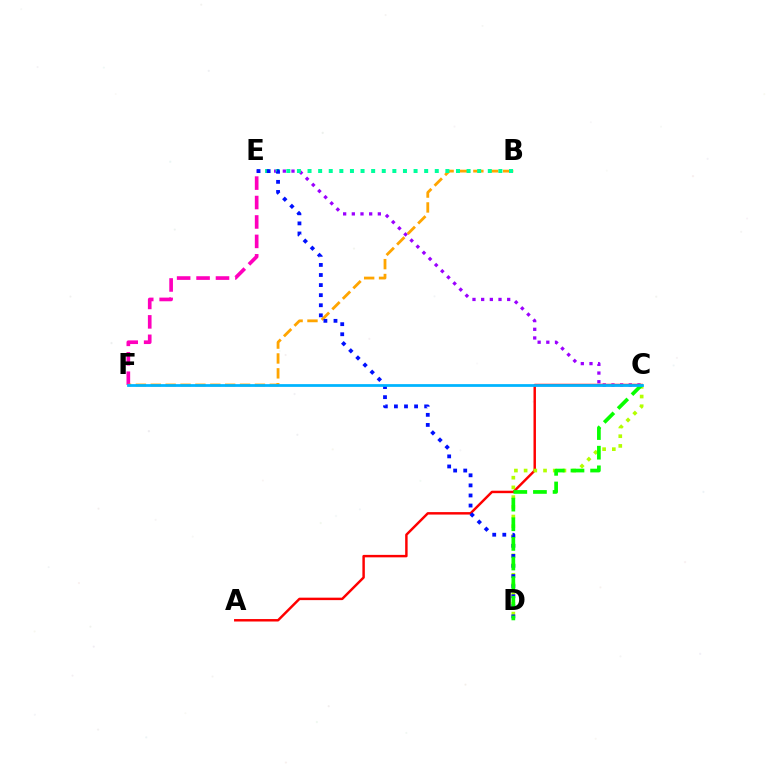{('E', 'F'): [{'color': '#ff00bd', 'line_style': 'dashed', 'thickness': 2.64}], ('B', 'F'): [{'color': '#ffa500', 'line_style': 'dashed', 'thickness': 2.02}], ('C', 'E'): [{'color': '#9b00ff', 'line_style': 'dotted', 'thickness': 2.36}], ('A', 'C'): [{'color': '#ff0000', 'line_style': 'solid', 'thickness': 1.77}], ('B', 'E'): [{'color': '#00ff9d', 'line_style': 'dotted', 'thickness': 2.88}], ('C', 'D'): [{'color': '#b3ff00', 'line_style': 'dotted', 'thickness': 2.64}, {'color': '#08ff00', 'line_style': 'dashed', 'thickness': 2.67}], ('D', 'E'): [{'color': '#0010ff', 'line_style': 'dotted', 'thickness': 2.74}], ('C', 'F'): [{'color': '#00b5ff', 'line_style': 'solid', 'thickness': 1.99}]}